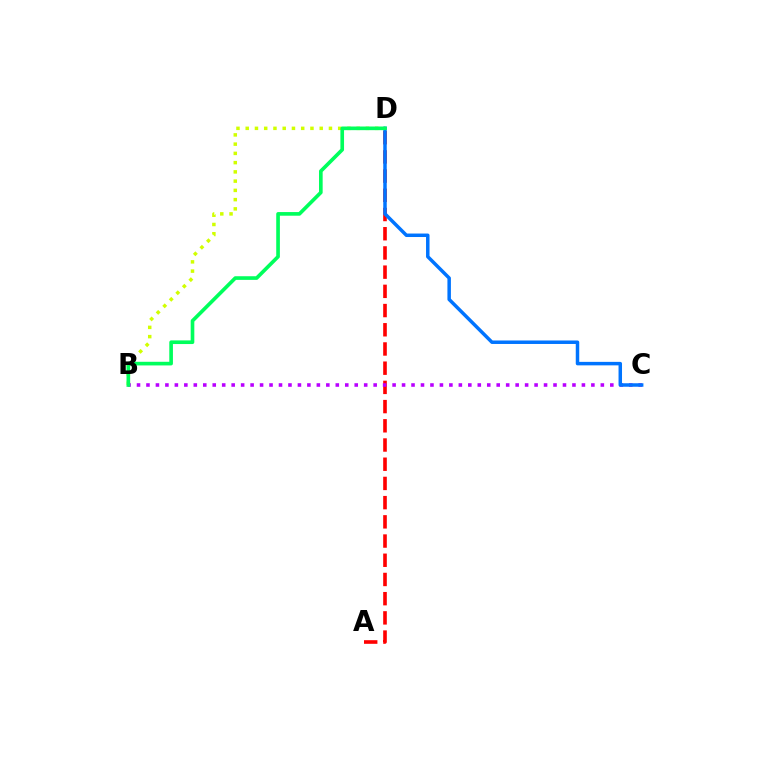{('B', 'D'): [{'color': '#d1ff00', 'line_style': 'dotted', 'thickness': 2.51}, {'color': '#00ff5c', 'line_style': 'solid', 'thickness': 2.63}], ('A', 'D'): [{'color': '#ff0000', 'line_style': 'dashed', 'thickness': 2.61}], ('B', 'C'): [{'color': '#b900ff', 'line_style': 'dotted', 'thickness': 2.57}], ('C', 'D'): [{'color': '#0074ff', 'line_style': 'solid', 'thickness': 2.51}]}